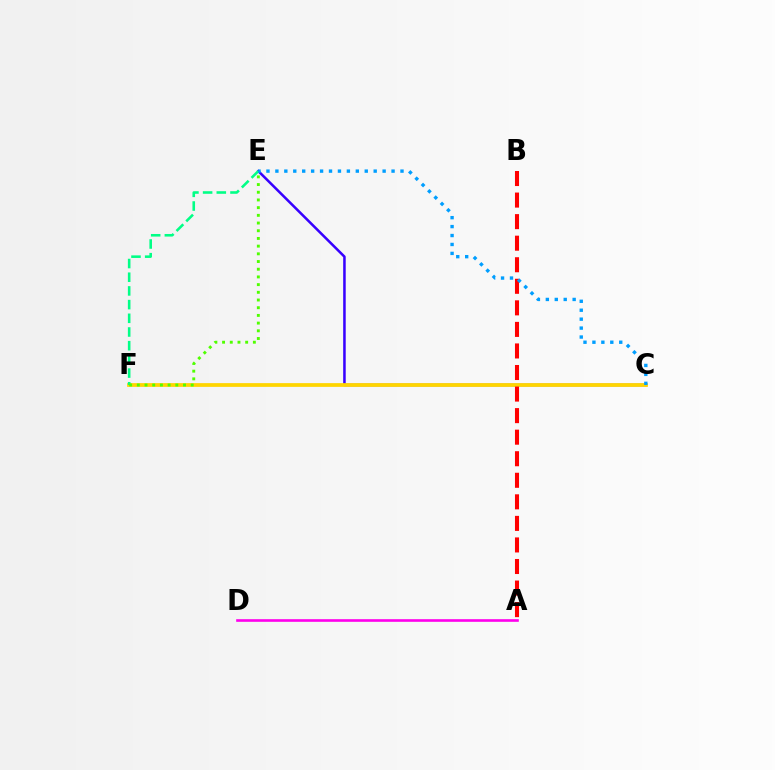{('A', 'D'): [{'color': '#ff00ed', 'line_style': 'solid', 'thickness': 1.9}], ('C', 'E'): [{'color': '#3700ff', 'line_style': 'solid', 'thickness': 1.82}, {'color': '#009eff', 'line_style': 'dotted', 'thickness': 2.43}], ('C', 'F'): [{'color': '#ffd500', 'line_style': 'solid', 'thickness': 2.7}], ('E', 'F'): [{'color': '#00ff86', 'line_style': 'dashed', 'thickness': 1.86}, {'color': '#4fff00', 'line_style': 'dotted', 'thickness': 2.09}], ('A', 'B'): [{'color': '#ff0000', 'line_style': 'dashed', 'thickness': 2.93}]}